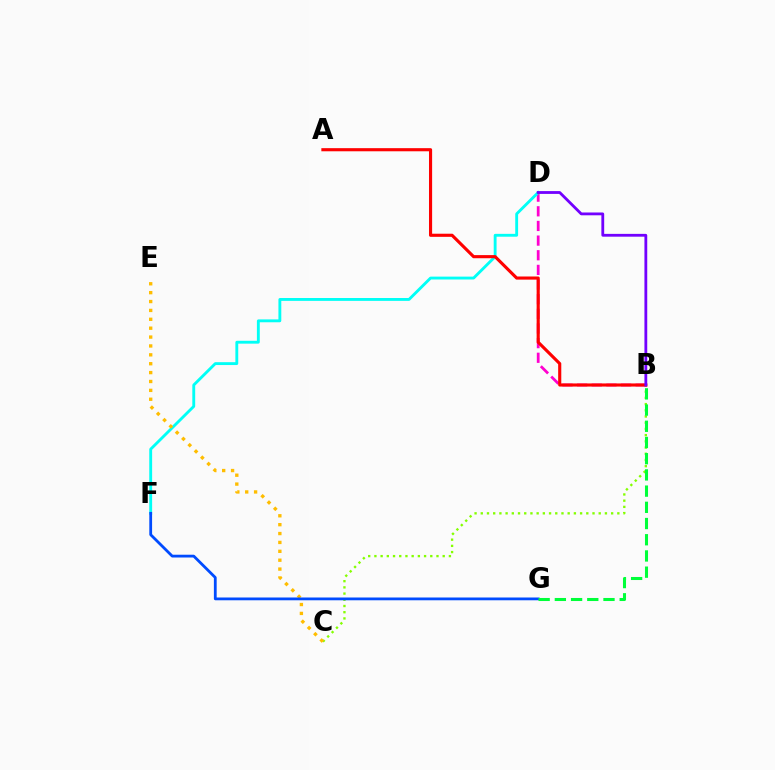{('B', 'D'): [{'color': '#ff00cf', 'line_style': 'dashed', 'thickness': 1.99}, {'color': '#7200ff', 'line_style': 'solid', 'thickness': 2.02}], ('B', 'C'): [{'color': '#84ff00', 'line_style': 'dotted', 'thickness': 1.69}], ('D', 'F'): [{'color': '#00fff6', 'line_style': 'solid', 'thickness': 2.06}], ('A', 'B'): [{'color': '#ff0000', 'line_style': 'solid', 'thickness': 2.25}], ('C', 'E'): [{'color': '#ffbd00', 'line_style': 'dotted', 'thickness': 2.41}], ('F', 'G'): [{'color': '#004bff', 'line_style': 'solid', 'thickness': 2.01}], ('B', 'G'): [{'color': '#00ff39', 'line_style': 'dashed', 'thickness': 2.2}]}